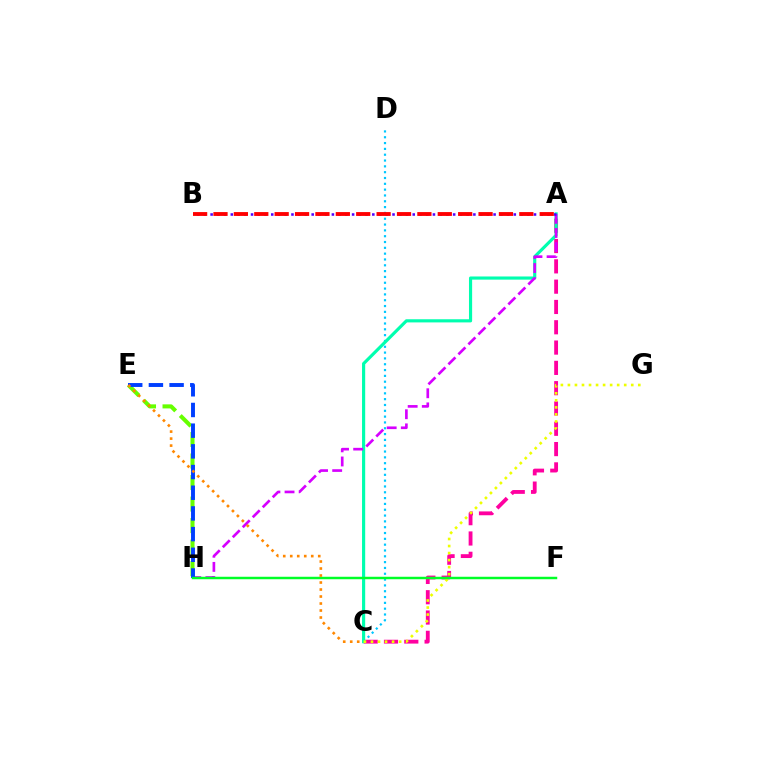{('A', 'C'): [{'color': '#ff00a0', 'line_style': 'dashed', 'thickness': 2.76}, {'color': '#00ffaf', 'line_style': 'solid', 'thickness': 2.27}], ('C', 'D'): [{'color': '#00c7ff', 'line_style': 'dotted', 'thickness': 1.58}], ('E', 'H'): [{'color': '#66ff00', 'line_style': 'dashed', 'thickness': 2.92}, {'color': '#003fff', 'line_style': 'dashed', 'thickness': 2.81}], ('A', 'H'): [{'color': '#d600ff', 'line_style': 'dashed', 'thickness': 1.92}], ('C', 'G'): [{'color': '#eeff00', 'line_style': 'dotted', 'thickness': 1.91}], ('A', 'B'): [{'color': '#4f00ff', 'line_style': 'dotted', 'thickness': 1.83}, {'color': '#ff0000', 'line_style': 'dashed', 'thickness': 2.77}], ('F', 'H'): [{'color': '#00ff27', 'line_style': 'solid', 'thickness': 1.78}], ('C', 'E'): [{'color': '#ff8800', 'line_style': 'dotted', 'thickness': 1.9}]}